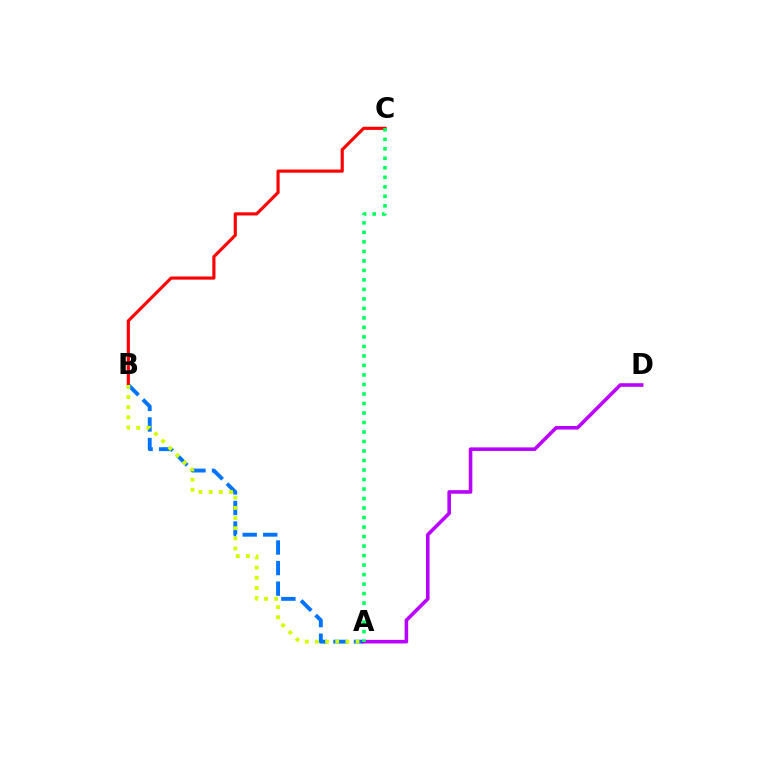{('B', 'C'): [{'color': '#ff0000', 'line_style': 'solid', 'thickness': 2.26}], ('A', 'B'): [{'color': '#0074ff', 'line_style': 'dashed', 'thickness': 2.79}, {'color': '#d1ff00', 'line_style': 'dotted', 'thickness': 2.76}], ('A', 'D'): [{'color': '#b900ff', 'line_style': 'solid', 'thickness': 2.57}], ('A', 'C'): [{'color': '#00ff5c', 'line_style': 'dotted', 'thickness': 2.58}]}